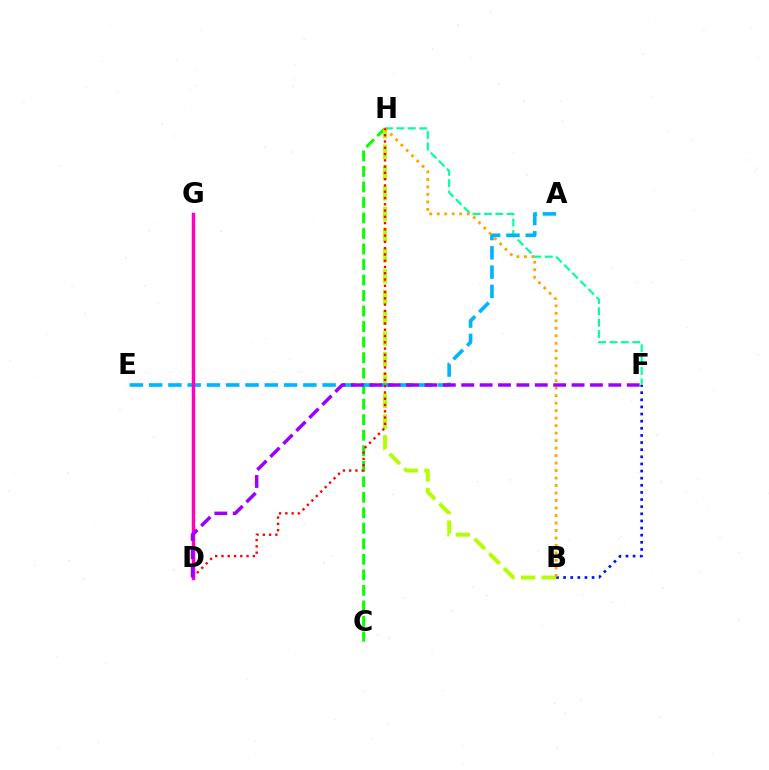{('B', 'F'): [{'color': '#0010ff', 'line_style': 'dotted', 'thickness': 1.94}], ('C', 'H'): [{'color': '#08ff00', 'line_style': 'dashed', 'thickness': 2.11}], ('F', 'H'): [{'color': '#00ff9d', 'line_style': 'dashed', 'thickness': 1.55}], ('B', 'H'): [{'color': '#b3ff00', 'line_style': 'dashed', 'thickness': 2.82}, {'color': '#ffa500', 'line_style': 'dotted', 'thickness': 2.03}], ('A', 'E'): [{'color': '#00b5ff', 'line_style': 'dashed', 'thickness': 2.62}], ('D', 'H'): [{'color': '#ff0000', 'line_style': 'dotted', 'thickness': 1.7}], ('D', 'G'): [{'color': '#ff00bd', 'line_style': 'solid', 'thickness': 2.49}], ('D', 'F'): [{'color': '#9b00ff', 'line_style': 'dashed', 'thickness': 2.5}]}